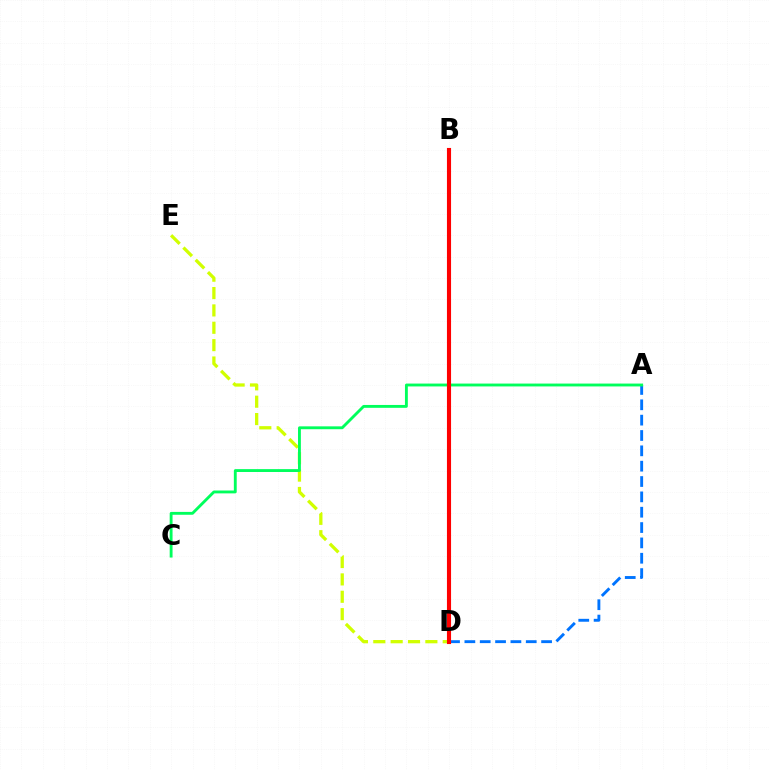{('D', 'E'): [{'color': '#d1ff00', 'line_style': 'dashed', 'thickness': 2.36}], ('B', 'D'): [{'color': '#b900ff', 'line_style': 'solid', 'thickness': 2.0}, {'color': '#ff0000', 'line_style': 'solid', 'thickness': 2.96}], ('A', 'D'): [{'color': '#0074ff', 'line_style': 'dashed', 'thickness': 2.08}], ('A', 'C'): [{'color': '#00ff5c', 'line_style': 'solid', 'thickness': 2.06}]}